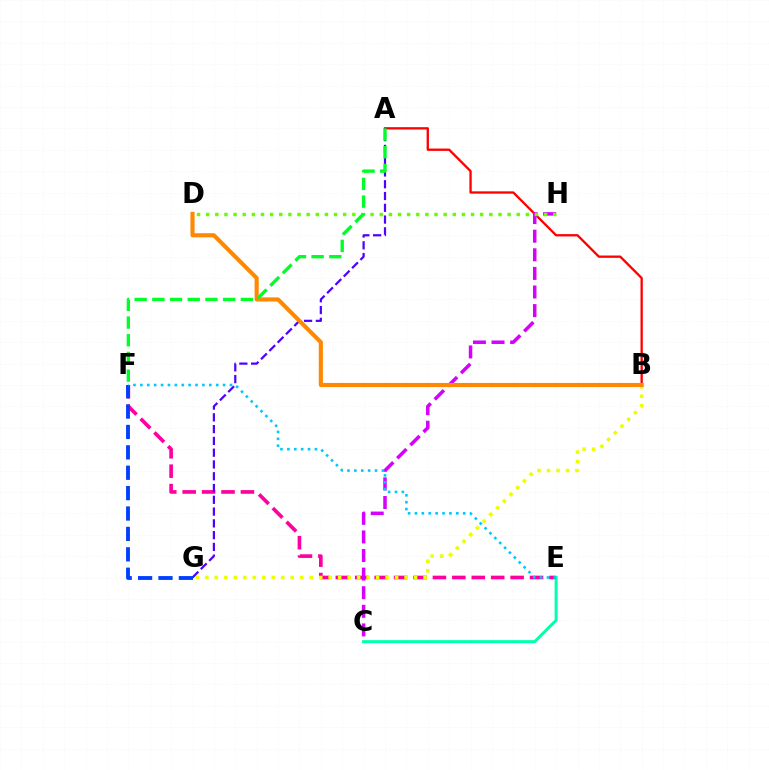{('E', 'F'): [{'color': '#ff00a0', 'line_style': 'dashed', 'thickness': 2.64}, {'color': '#00c7ff', 'line_style': 'dotted', 'thickness': 1.87}], ('A', 'B'): [{'color': '#ff0000', 'line_style': 'solid', 'thickness': 1.67}], ('C', 'H'): [{'color': '#d600ff', 'line_style': 'dashed', 'thickness': 2.53}], ('B', 'G'): [{'color': '#eeff00', 'line_style': 'dotted', 'thickness': 2.58}], ('A', 'G'): [{'color': '#4f00ff', 'line_style': 'dashed', 'thickness': 1.6}], ('F', 'G'): [{'color': '#003fff', 'line_style': 'dashed', 'thickness': 2.77}], ('D', 'H'): [{'color': '#66ff00', 'line_style': 'dotted', 'thickness': 2.48}], ('C', 'E'): [{'color': '#00ffaf', 'line_style': 'solid', 'thickness': 2.17}], ('B', 'D'): [{'color': '#ff8800', 'line_style': 'solid', 'thickness': 2.96}], ('A', 'F'): [{'color': '#00ff27', 'line_style': 'dashed', 'thickness': 2.4}]}